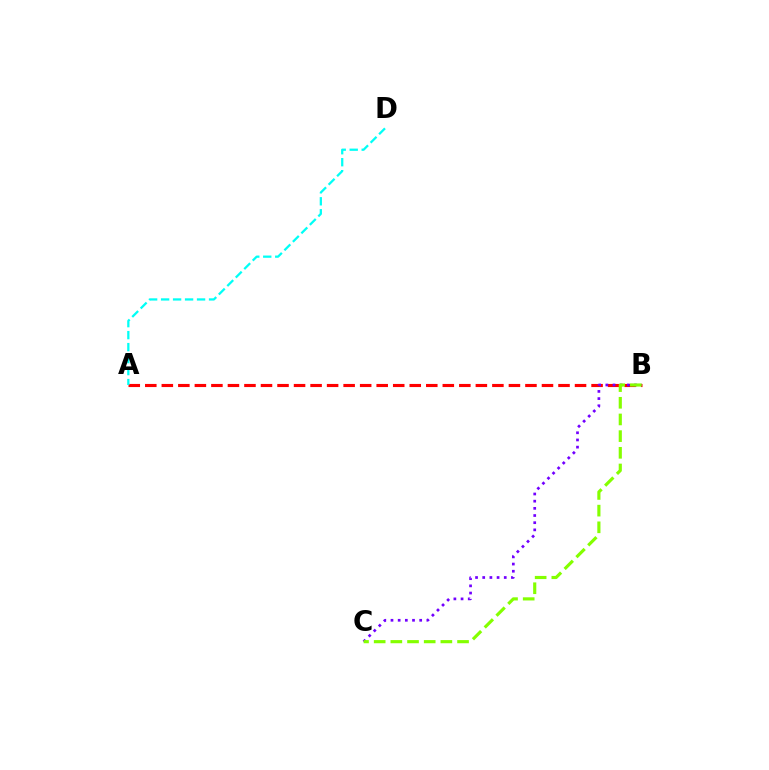{('A', 'B'): [{'color': '#ff0000', 'line_style': 'dashed', 'thickness': 2.25}], ('A', 'D'): [{'color': '#00fff6', 'line_style': 'dashed', 'thickness': 1.63}], ('B', 'C'): [{'color': '#7200ff', 'line_style': 'dotted', 'thickness': 1.95}, {'color': '#84ff00', 'line_style': 'dashed', 'thickness': 2.27}]}